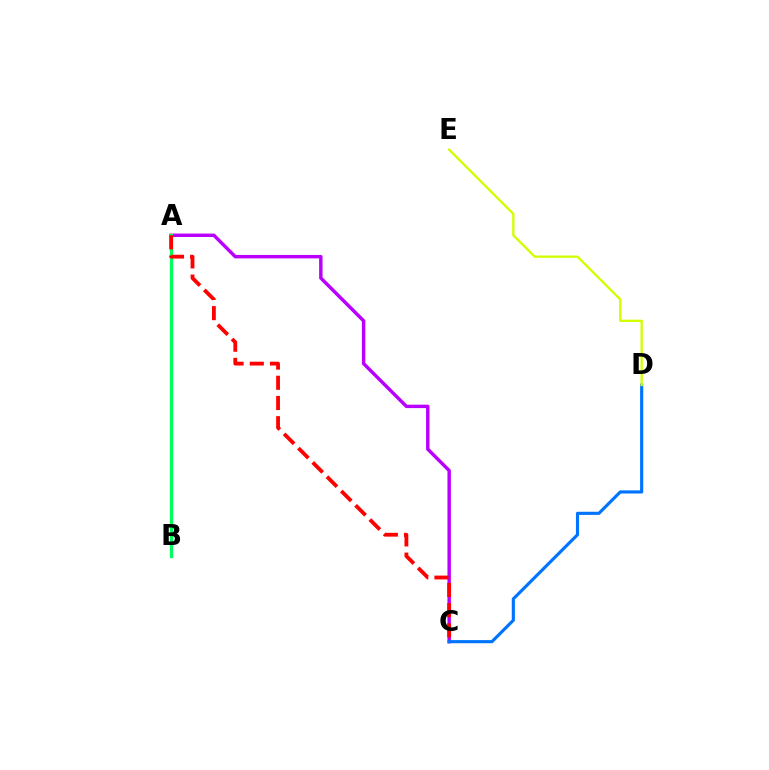{('A', 'C'): [{'color': '#b900ff', 'line_style': 'solid', 'thickness': 2.47}, {'color': '#ff0000', 'line_style': 'dashed', 'thickness': 2.75}], ('C', 'D'): [{'color': '#0074ff', 'line_style': 'solid', 'thickness': 2.26}], ('A', 'B'): [{'color': '#00ff5c', 'line_style': 'solid', 'thickness': 2.34}], ('D', 'E'): [{'color': '#d1ff00', 'line_style': 'solid', 'thickness': 1.67}]}